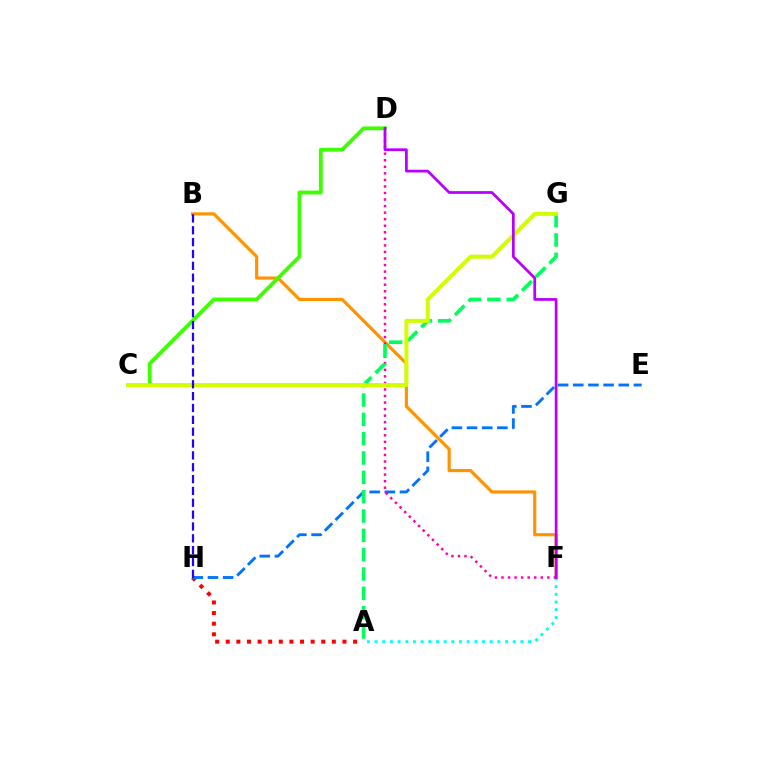{('A', 'H'): [{'color': '#ff0000', 'line_style': 'dotted', 'thickness': 2.88}], ('E', 'H'): [{'color': '#0074ff', 'line_style': 'dashed', 'thickness': 2.06}], ('B', 'F'): [{'color': '#ff9400', 'line_style': 'solid', 'thickness': 2.28}], ('D', 'F'): [{'color': '#ff00ac', 'line_style': 'dotted', 'thickness': 1.78}, {'color': '#b900ff', 'line_style': 'solid', 'thickness': 1.97}], ('A', 'G'): [{'color': '#00ff5c', 'line_style': 'dashed', 'thickness': 2.63}], ('C', 'D'): [{'color': '#3dff00', 'line_style': 'solid', 'thickness': 2.75}], ('C', 'G'): [{'color': '#d1ff00', 'line_style': 'solid', 'thickness': 2.87}], ('A', 'F'): [{'color': '#00fff6', 'line_style': 'dotted', 'thickness': 2.09}], ('B', 'H'): [{'color': '#2500ff', 'line_style': 'dashed', 'thickness': 1.61}]}